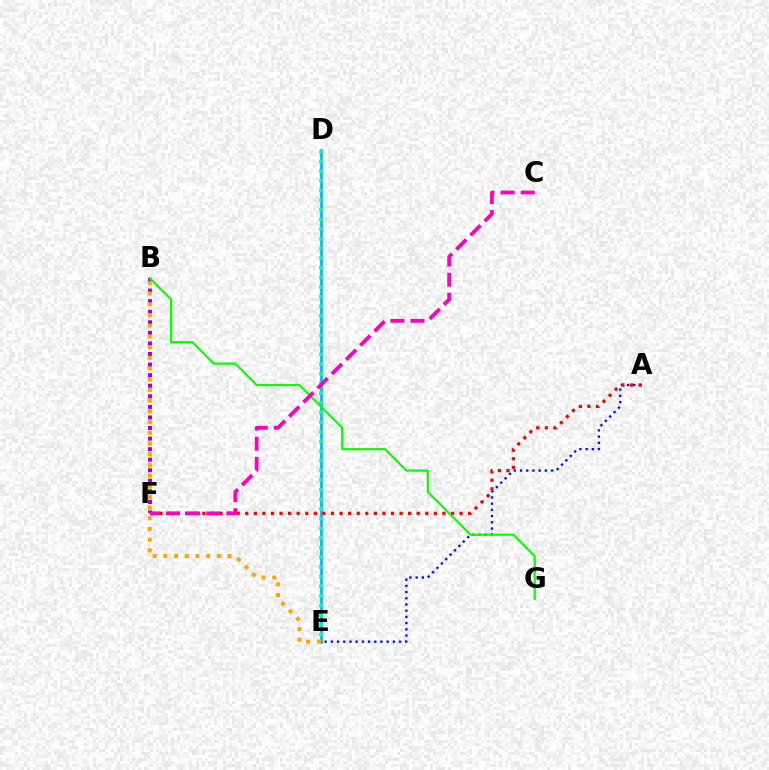{('D', 'E'): [{'color': '#00b5ff', 'line_style': 'solid', 'thickness': 1.96}, {'color': '#00ff9d', 'line_style': 'dotted', 'thickness': 2.62}], ('B', 'F'): [{'color': '#b3ff00', 'line_style': 'dotted', 'thickness': 2.97}, {'color': '#9b00ff', 'line_style': 'dotted', 'thickness': 2.87}], ('A', 'E'): [{'color': '#0010ff', 'line_style': 'dotted', 'thickness': 1.69}], ('A', 'F'): [{'color': '#ff0000', 'line_style': 'dotted', 'thickness': 2.33}], ('B', 'G'): [{'color': '#08ff00', 'line_style': 'solid', 'thickness': 1.6}], ('C', 'F'): [{'color': '#ff00bd', 'line_style': 'dashed', 'thickness': 2.73}], ('B', 'E'): [{'color': '#ffa500', 'line_style': 'dotted', 'thickness': 2.91}]}